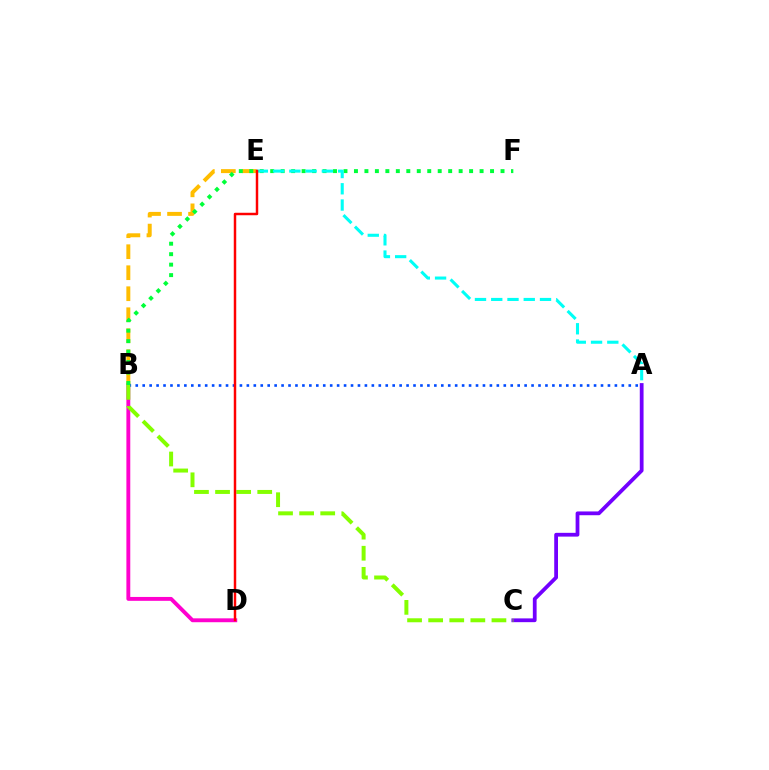{('B', 'D'): [{'color': '#ff00cf', 'line_style': 'solid', 'thickness': 2.79}], ('B', 'E'): [{'color': '#ffbd00', 'line_style': 'dashed', 'thickness': 2.85}], ('A', 'C'): [{'color': '#7200ff', 'line_style': 'solid', 'thickness': 2.72}], ('A', 'B'): [{'color': '#004bff', 'line_style': 'dotted', 'thickness': 1.89}], ('B', 'C'): [{'color': '#84ff00', 'line_style': 'dashed', 'thickness': 2.87}], ('B', 'F'): [{'color': '#00ff39', 'line_style': 'dotted', 'thickness': 2.84}], ('A', 'E'): [{'color': '#00fff6', 'line_style': 'dashed', 'thickness': 2.21}], ('D', 'E'): [{'color': '#ff0000', 'line_style': 'solid', 'thickness': 1.78}]}